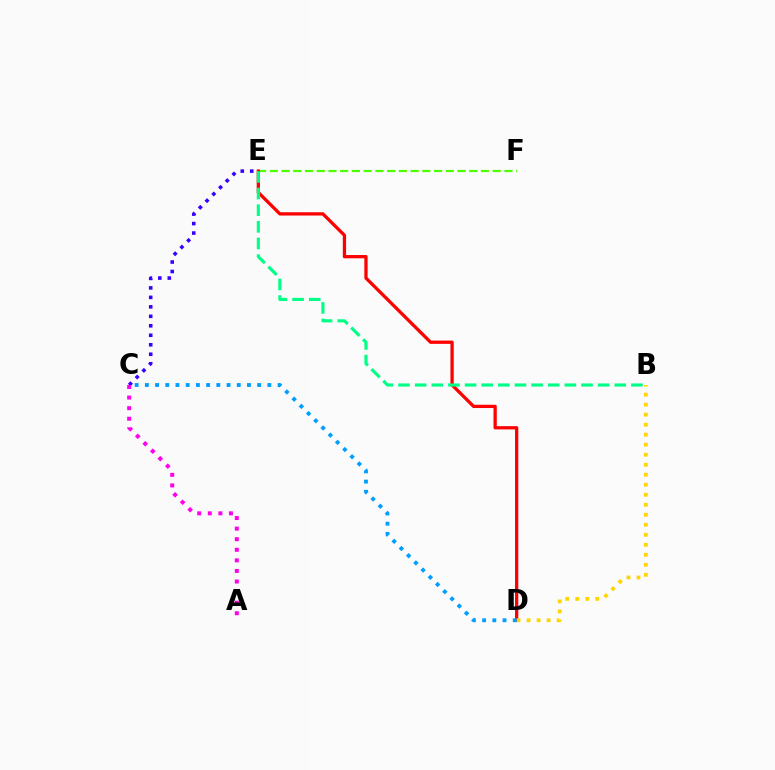{('C', 'E'): [{'color': '#3700ff', 'line_style': 'dotted', 'thickness': 2.58}], ('E', 'F'): [{'color': '#4fff00', 'line_style': 'dashed', 'thickness': 1.59}], ('D', 'E'): [{'color': '#ff0000', 'line_style': 'solid', 'thickness': 2.36}], ('A', 'C'): [{'color': '#ff00ed', 'line_style': 'dotted', 'thickness': 2.87}], ('B', 'D'): [{'color': '#ffd500', 'line_style': 'dotted', 'thickness': 2.72}], ('C', 'D'): [{'color': '#009eff', 'line_style': 'dotted', 'thickness': 2.77}], ('B', 'E'): [{'color': '#00ff86', 'line_style': 'dashed', 'thickness': 2.26}]}